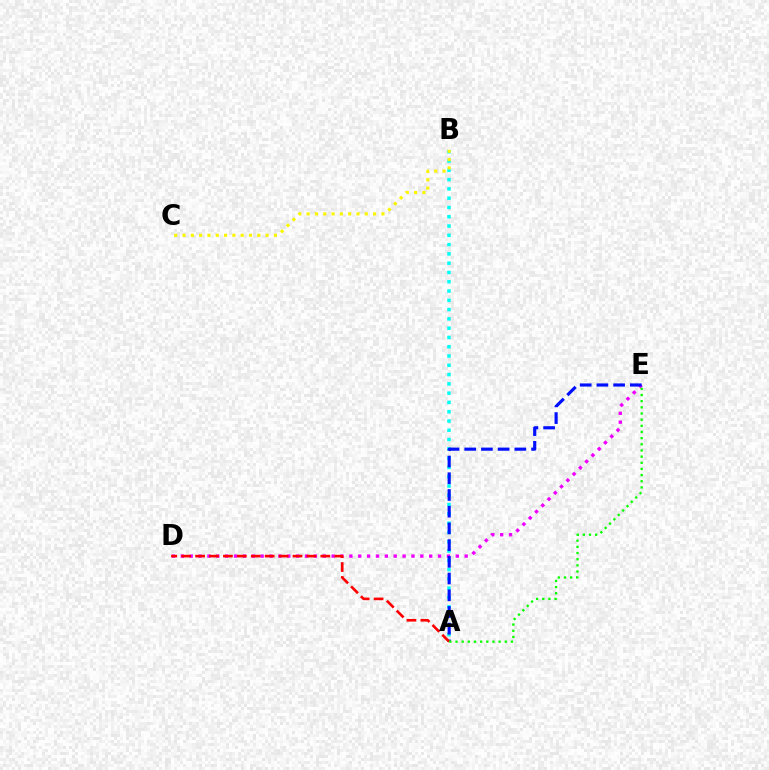{('D', 'E'): [{'color': '#ee00ff', 'line_style': 'dotted', 'thickness': 2.41}], ('A', 'B'): [{'color': '#00fff6', 'line_style': 'dotted', 'thickness': 2.52}], ('A', 'E'): [{'color': '#0010ff', 'line_style': 'dashed', 'thickness': 2.27}, {'color': '#08ff00', 'line_style': 'dotted', 'thickness': 1.67}], ('A', 'D'): [{'color': '#ff0000', 'line_style': 'dashed', 'thickness': 1.89}], ('B', 'C'): [{'color': '#fcf500', 'line_style': 'dotted', 'thickness': 2.26}]}